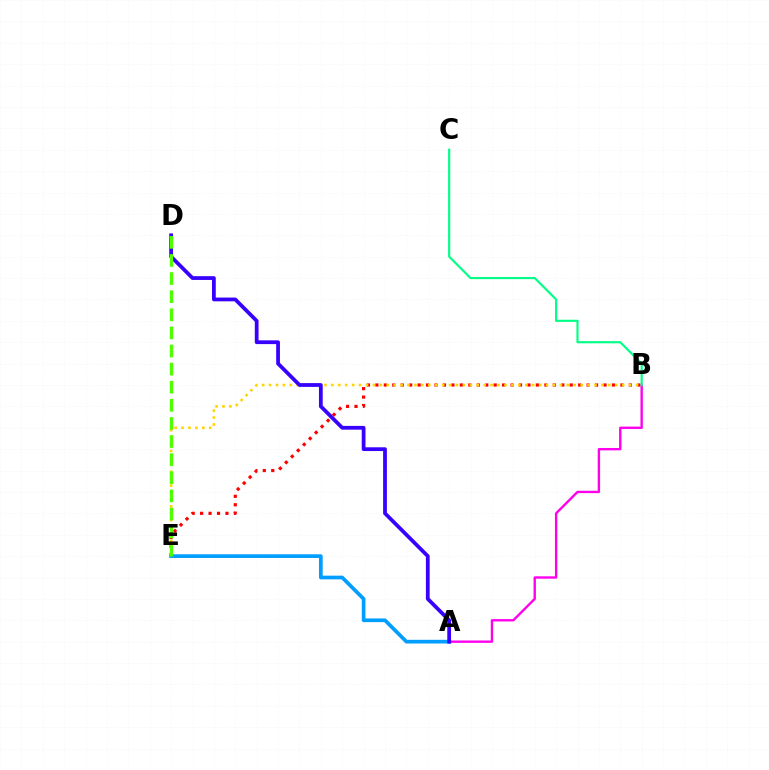{('B', 'E'): [{'color': '#ff0000', 'line_style': 'dotted', 'thickness': 2.3}, {'color': '#ffd500', 'line_style': 'dotted', 'thickness': 1.88}], ('A', 'B'): [{'color': '#ff00ed', 'line_style': 'solid', 'thickness': 1.71}], ('A', 'E'): [{'color': '#009eff', 'line_style': 'solid', 'thickness': 2.66}], ('B', 'C'): [{'color': '#00ff86', 'line_style': 'solid', 'thickness': 1.55}], ('A', 'D'): [{'color': '#3700ff', 'line_style': 'solid', 'thickness': 2.71}], ('D', 'E'): [{'color': '#4fff00', 'line_style': 'dashed', 'thickness': 2.46}]}